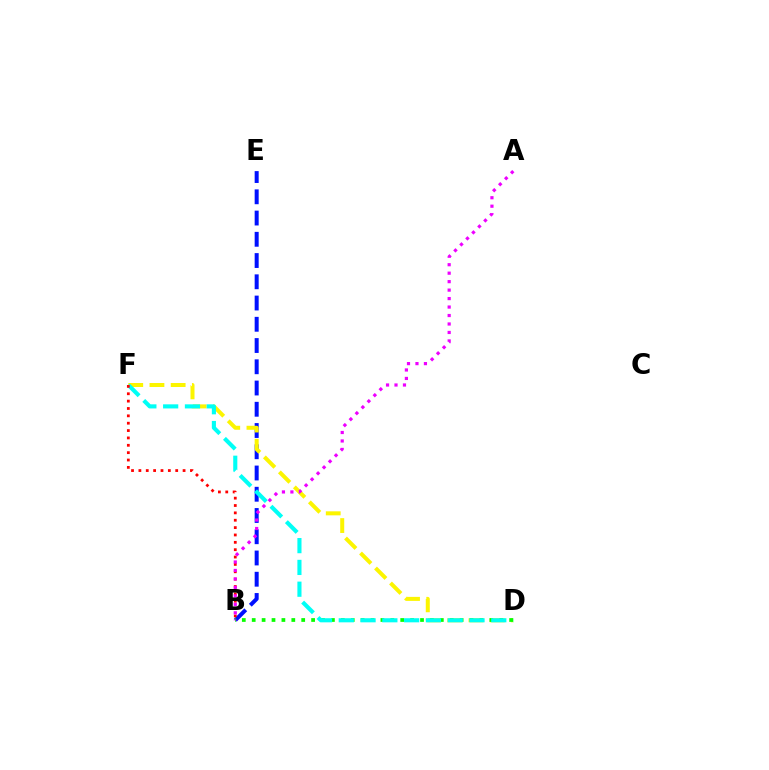{('B', 'E'): [{'color': '#0010ff', 'line_style': 'dashed', 'thickness': 2.89}], ('D', 'F'): [{'color': '#fcf500', 'line_style': 'dashed', 'thickness': 2.88}, {'color': '#00fff6', 'line_style': 'dashed', 'thickness': 2.96}], ('B', 'D'): [{'color': '#08ff00', 'line_style': 'dotted', 'thickness': 2.69}], ('B', 'F'): [{'color': '#ff0000', 'line_style': 'dotted', 'thickness': 2.0}], ('A', 'B'): [{'color': '#ee00ff', 'line_style': 'dotted', 'thickness': 2.3}]}